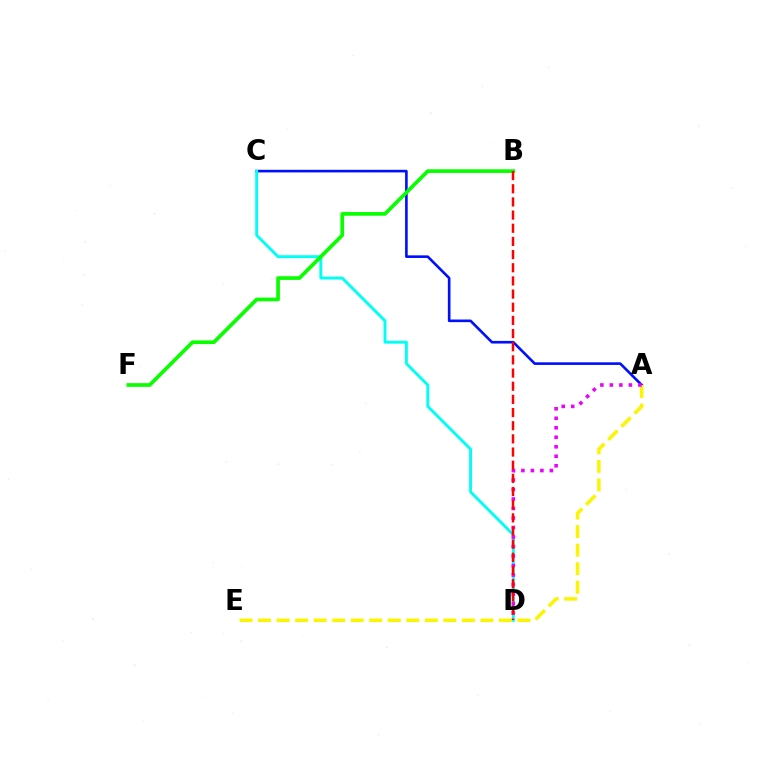{('A', 'C'): [{'color': '#0010ff', 'line_style': 'solid', 'thickness': 1.89}], ('C', 'D'): [{'color': '#00fff6', 'line_style': 'solid', 'thickness': 2.08}], ('A', 'E'): [{'color': '#fcf500', 'line_style': 'dashed', 'thickness': 2.52}], ('A', 'D'): [{'color': '#ee00ff', 'line_style': 'dotted', 'thickness': 2.58}], ('B', 'F'): [{'color': '#08ff00', 'line_style': 'solid', 'thickness': 2.65}], ('B', 'D'): [{'color': '#ff0000', 'line_style': 'dashed', 'thickness': 1.79}]}